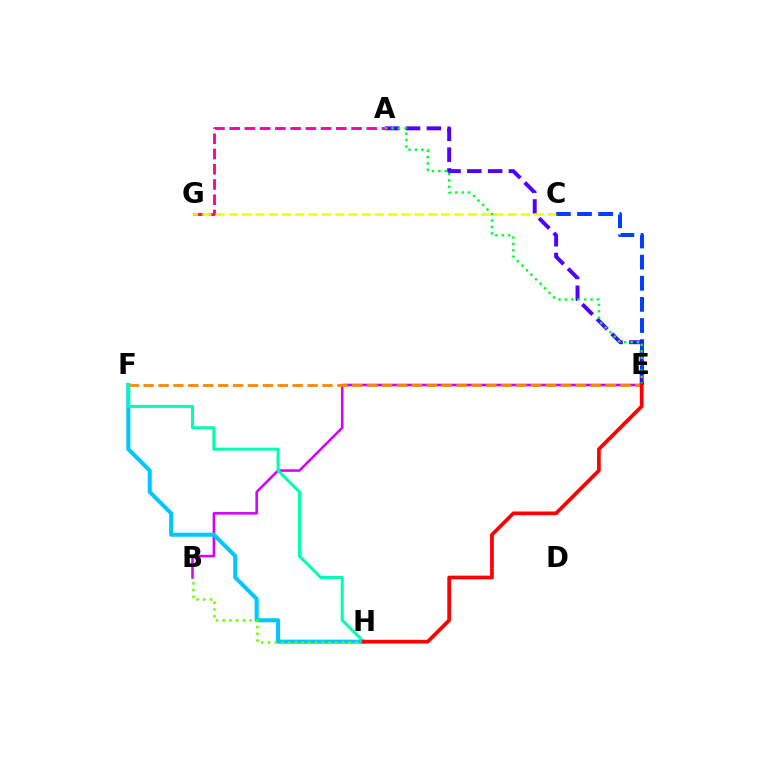{('B', 'E'): [{'color': '#d600ff', 'line_style': 'solid', 'thickness': 1.85}], ('F', 'H'): [{'color': '#00c7ff', 'line_style': 'solid', 'thickness': 2.91}, {'color': '#00ffaf', 'line_style': 'solid', 'thickness': 2.19}], ('C', 'E'): [{'color': '#003fff', 'line_style': 'dashed', 'thickness': 2.87}], ('B', 'H'): [{'color': '#66ff00', 'line_style': 'dotted', 'thickness': 1.83}], ('A', 'E'): [{'color': '#4f00ff', 'line_style': 'dashed', 'thickness': 2.83}, {'color': '#00ff27', 'line_style': 'dotted', 'thickness': 1.74}], ('A', 'G'): [{'color': '#ff00a0', 'line_style': 'dashed', 'thickness': 2.07}], ('C', 'G'): [{'color': '#eeff00', 'line_style': 'dashed', 'thickness': 1.8}], ('E', 'F'): [{'color': '#ff8800', 'line_style': 'dashed', 'thickness': 2.02}], ('E', 'H'): [{'color': '#ff0000', 'line_style': 'solid', 'thickness': 2.67}]}